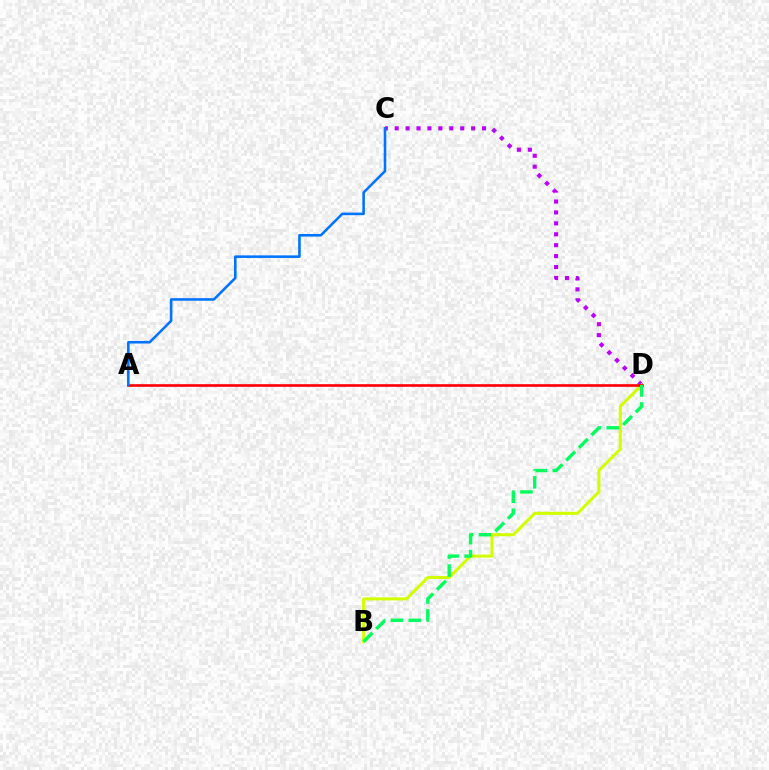{('C', 'D'): [{'color': '#b900ff', 'line_style': 'dotted', 'thickness': 2.97}], ('B', 'D'): [{'color': '#d1ff00', 'line_style': 'solid', 'thickness': 2.2}, {'color': '#00ff5c', 'line_style': 'dashed', 'thickness': 2.43}], ('A', 'D'): [{'color': '#ff0000', 'line_style': 'solid', 'thickness': 1.91}], ('A', 'C'): [{'color': '#0074ff', 'line_style': 'solid', 'thickness': 1.86}]}